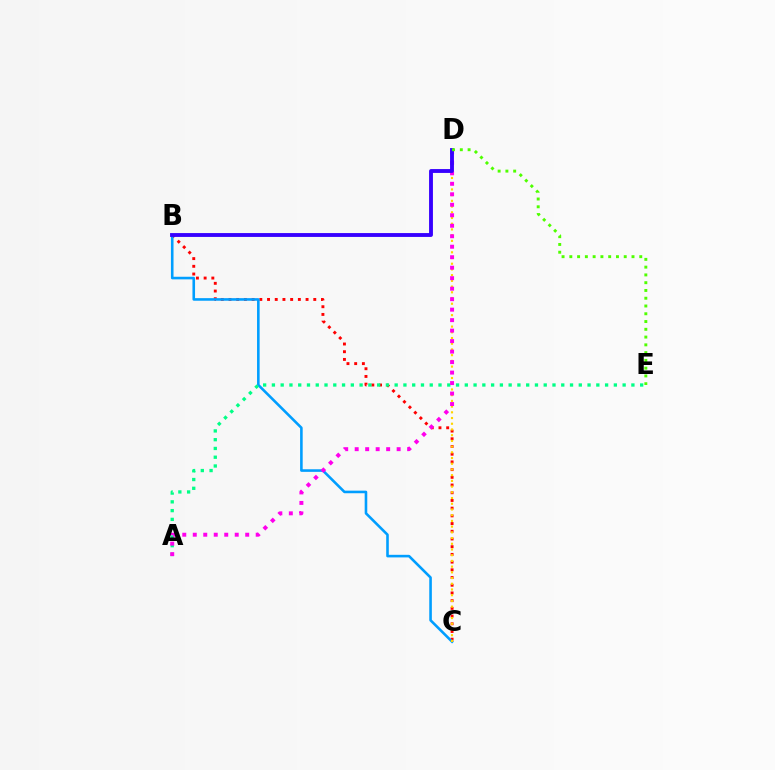{('B', 'C'): [{'color': '#ff0000', 'line_style': 'dotted', 'thickness': 2.09}, {'color': '#009eff', 'line_style': 'solid', 'thickness': 1.87}], ('C', 'D'): [{'color': '#ffd500', 'line_style': 'dotted', 'thickness': 1.55}], ('A', 'E'): [{'color': '#00ff86', 'line_style': 'dotted', 'thickness': 2.38}], ('A', 'D'): [{'color': '#ff00ed', 'line_style': 'dotted', 'thickness': 2.85}], ('B', 'D'): [{'color': '#3700ff', 'line_style': 'solid', 'thickness': 2.78}], ('D', 'E'): [{'color': '#4fff00', 'line_style': 'dotted', 'thickness': 2.11}]}